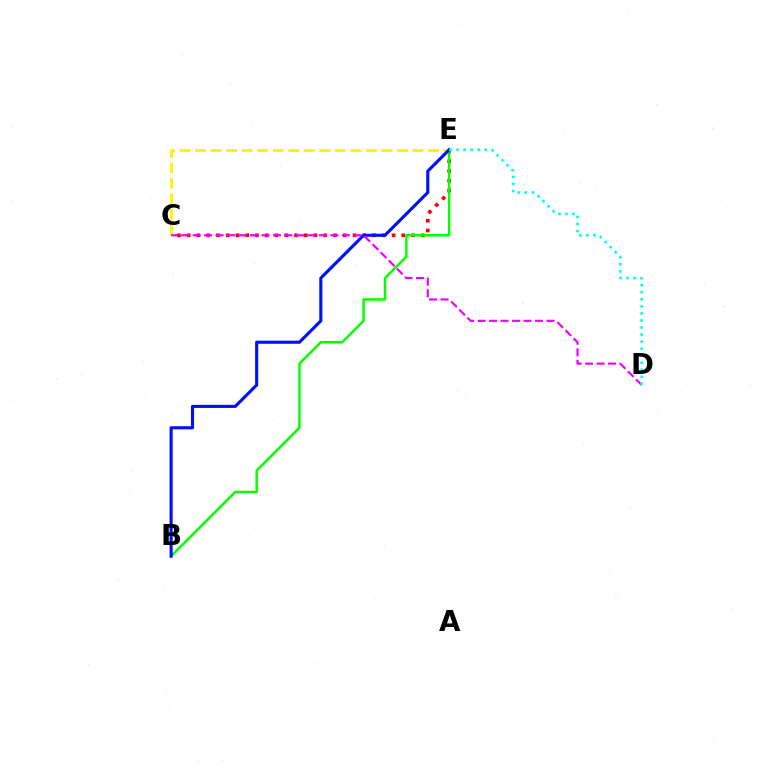{('C', 'E'): [{'color': '#ff0000', 'line_style': 'dotted', 'thickness': 2.65}, {'color': '#fcf500', 'line_style': 'dashed', 'thickness': 2.11}], ('B', 'E'): [{'color': '#08ff00', 'line_style': 'solid', 'thickness': 1.8}, {'color': '#0010ff', 'line_style': 'solid', 'thickness': 2.24}], ('C', 'D'): [{'color': '#ee00ff', 'line_style': 'dashed', 'thickness': 1.56}], ('D', 'E'): [{'color': '#00fff6', 'line_style': 'dotted', 'thickness': 1.92}]}